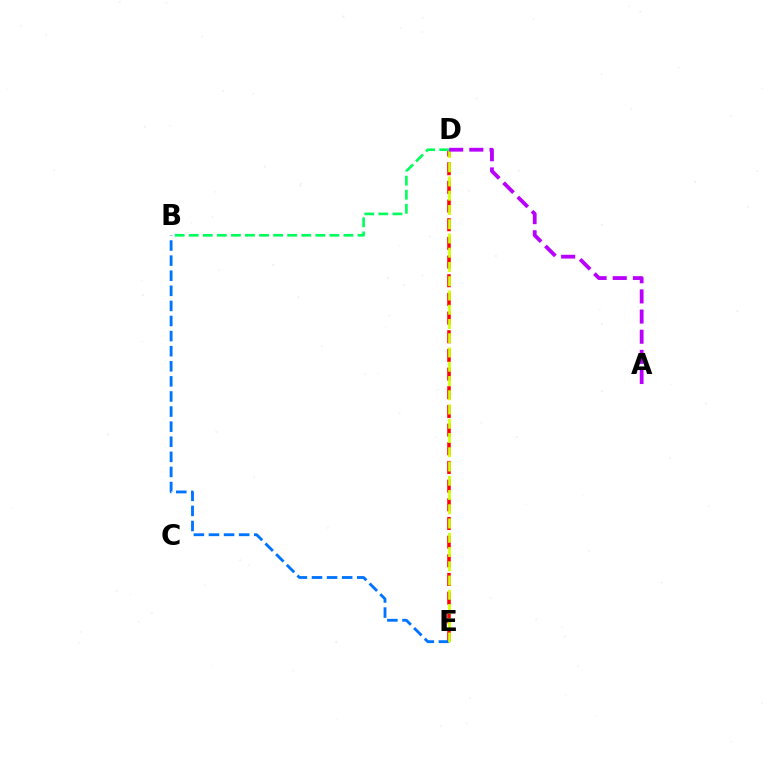{('D', 'E'): [{'color': '#ff0000', 'line_style': 'dashed', 'thickness': 2.54}, {'color': '#d1ff00', 'line_style': 'dashed', 'thickness': 1.94}], ('B', 'E'): [{'color': '#0074ff', 'line_style': 'dashed', 'thickness': 2.05}], ('B', 'D'): [{'color': '#00ff5c', 'line_style': 'dashed', 'thickness': 1.91}], ('A', 'D'): [{'color': '#b900ff', 'line_style': 'dashed', 'thickness': 2.74}]}